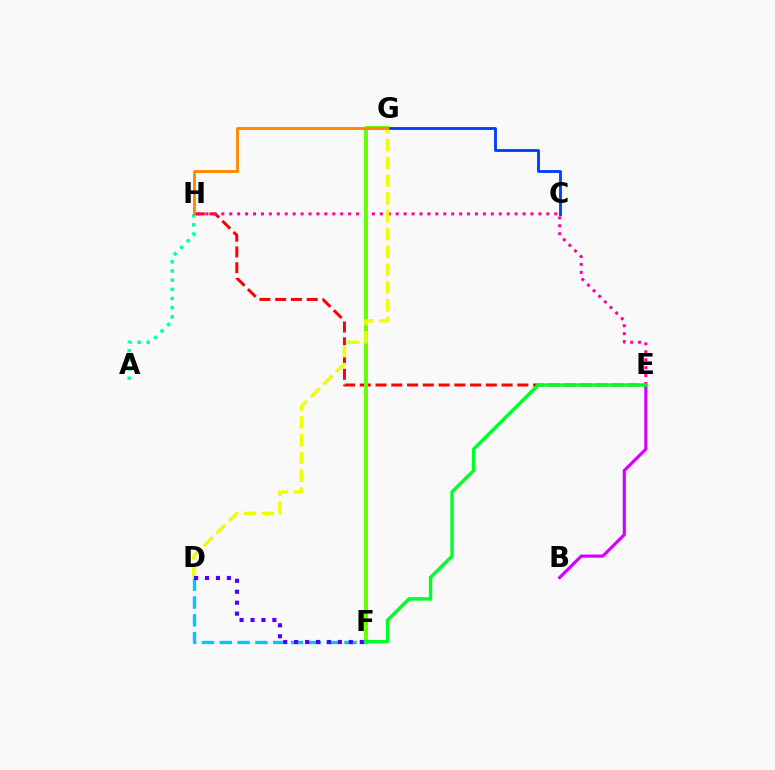{('C', 'G'): [{'color': '#003fff', 'line_style': 'solid', 'thickness': 2.05}], ('E', 'H'): [{'color': '#ff0000', 'line_style': 'dashed', 'thickness': 2.14}, {'color': '#ff00a0', 'line_style': 'dotted', 'thickness': 2.15}], ('F', 'G'): [{'color': '#66ff00', 'line_style': 'solid', 'thickness': 2.78}], ('B', 'E'): [{'color': '#d600ff', 'line_style': 'solid', 'thickness': 2.28}], ('D', 'G'): [{'color': '#eeff00', 'line_style': 'dashed', 'thickness': 2.42}], ('D', 'F'): [{'color': '#00c7ff', 'line_style': 'dashed', 'thickness': 2.42}, {'color': '#4f00ff', 'line_style': 'dotted', 'thickness': 2.97}], ('A', 'H'): [{'color': '#00ffaf', 'line_style': 'dotted', 'thickness': 2.5}], ('E', 'F'): [{'color': '#00ff27', 'line_style': 'solid', 'thickness': 2.47}], ('G', 'H'): [{'color': '#ff8800', 'line_style': 'solid', 'thickness': 2.08}]}